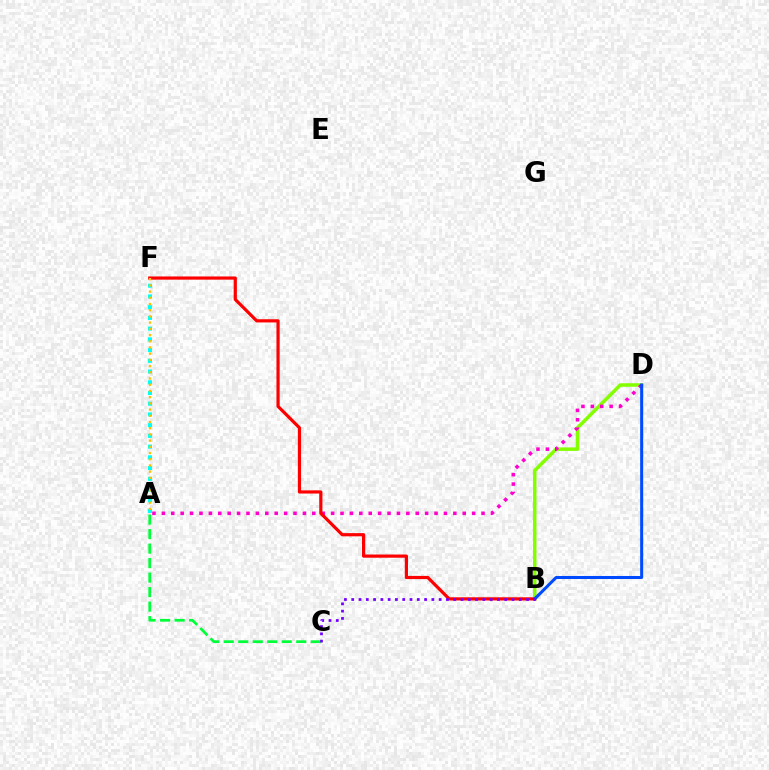{('B', 'D'): [{'color': '#84ff00', 'line_style': 'solid', 'thickness': 2.53}, {'color': '#004bff', 'line_style': 'solid', 'thickness': 2.18}], ('A', 'F'): [{'color': '#00fff6', 'line_style': 'dotted', 'thickness': 2.91}, {'color': '#ffbd00', 'line_style': 'dotted', 'thickness': 1.69}], ('A', 'D'): [{'color': '#ff00cf', 'line_style': 'dotted', 'thickness': 2.55}], ('B', 'F'): [{'color': '#ff0000', 'line_style': 'solid', 'thickness': 2.3}], ('A', 'C'): [{'color': '#00ff39', 'line_style': 'dashed', 'thickness': 1.97}], ('B', 'C'): [{'color': '#7200ff', 'line_style': 'dotted', 'thickness': 1.98}]}